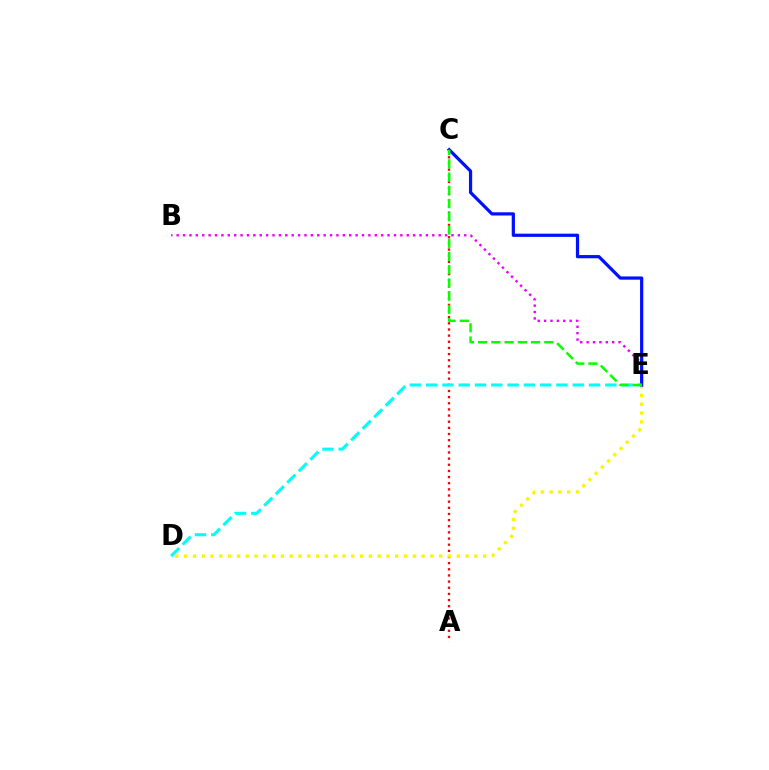{('A', 'C'): [{'color': '#ff0000', 'line_style': 'dotted', 'thickness': 1.67}], ('B', 'E'): [{'color': '#ee00ff', 'line_style': 'dotted', 'thickness': 1.74}], ('D', 'E'): [{'color': '#fcf500', 'line_style': 'dotted', 'thickness': 2.39}, {'color': '#00fff6', 'line_style': 'dashed', 'thickness': 2.21}], ('C', 'E'): [{'color': '#0010ff', 'line_style': 'solid', 'thickness': 2.32}, {'color': '#08ff00', 'line_style': 'dashed', 'thickness': 1.8}]}